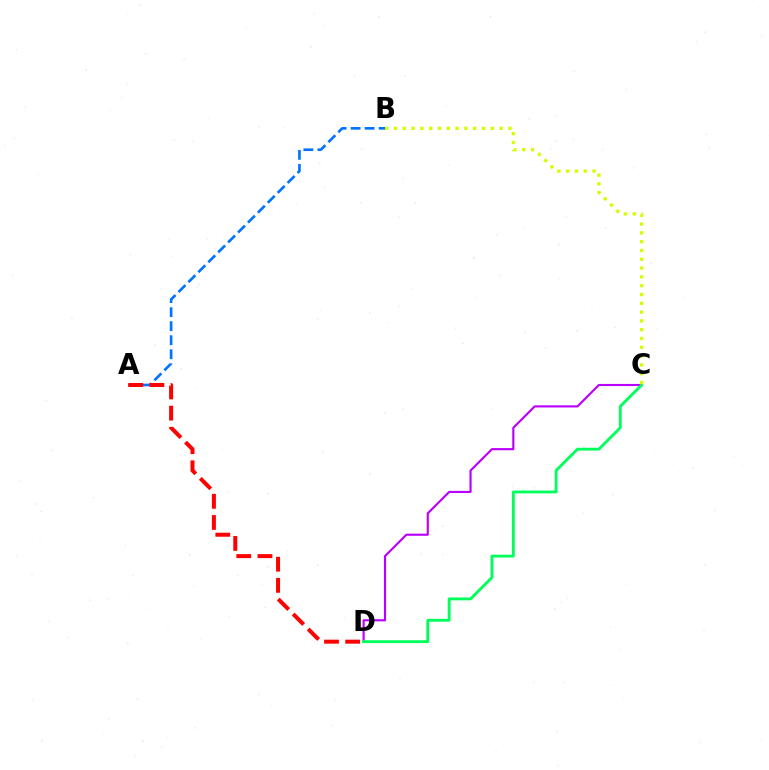{('C', 'D'): [{'color': '#b900ff', 'line_style': 'solid', 'thickness': 1.54}, {'color': '#00ff5c', 'line_style': 'solid', 'thickness': 2.06}], ('A', 'B'): [{'color': '#0074ff', 'line_style': 'dashed', 'thickness': 1.91}], ('A', 'D'): [{'color': '#ff0000', 'line_style': 'dashed', 'thickness': 2.88}], ('B', 'C'): [{'color': '#d1ff00', 'line_style': 'dotted', 'thickness': 2.39}]}